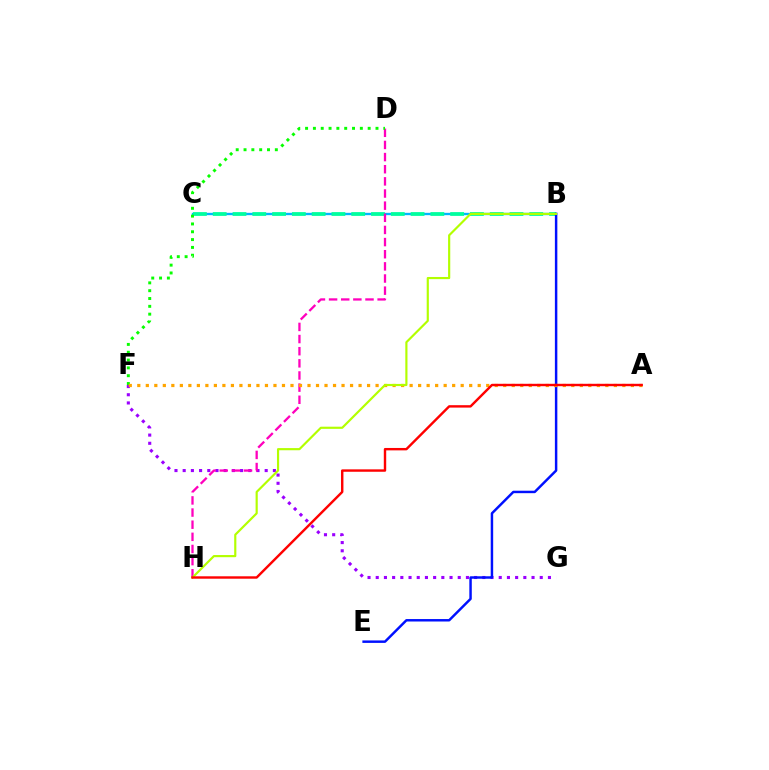{('F', 'G'): [{'color': '#9b00ff', 'line_style': 'dotted', 'thickness': 2.23}], ('B', 'C'): [{'color': '#00b5ff', 'line_style': 'solid', 'thickness': 1.69}, {'color': '#00ff9d', 'line_style': 'dashed', 'thickness': 2.69}], ('D', 'H'): [{'color': '#ff00bd', 'line_style': 'dashed', 'thickness': 1.65}], ('D', 'F'): [{'color': '#08ff00', 'line_style': 'dotted', 'thickness': 2.13}], ('B', 'E'): [{'color': '#0010ff', 'line_style': 'solid', 'thickness': 1.77}], ('A', 'F'): [{'color': '#ffa500', 'line_style': 'dotted', 'thickness': 2.31}], ('B', 'H'): [{'color': '#b3ff00', 'line_style': 'solid', 'thickness': 1.56}], ('A', 'H'): [{'color': '#ff0000', 'line_style': 'solid', 'thickness': 1.74}]}